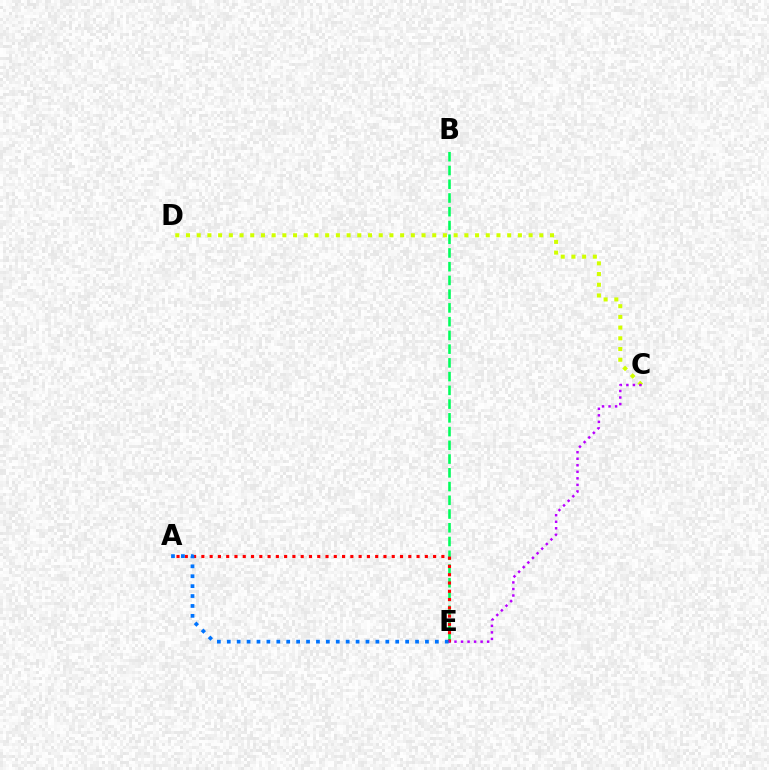{('B', 'E'): [{'color': '#00ff5c', 'line_style': 'dashed', 'thickness': 1.87}], ('A', 'E'): [{'color': '#ff0000', 'line_style': 'dotted', 'thickness': 2.25}, {'color': '#0074ff', 'line_style': 'dotted', 'thickness': 2.69}], ('C', 'D'): [{'color': '#d1ff00', 'line_style': 'dotted', 'thickness': 2.91}], ('C', 'E'): [{'color': '#b900ff', 'line_style': 'dotted', 'thickness': 1.78}]}